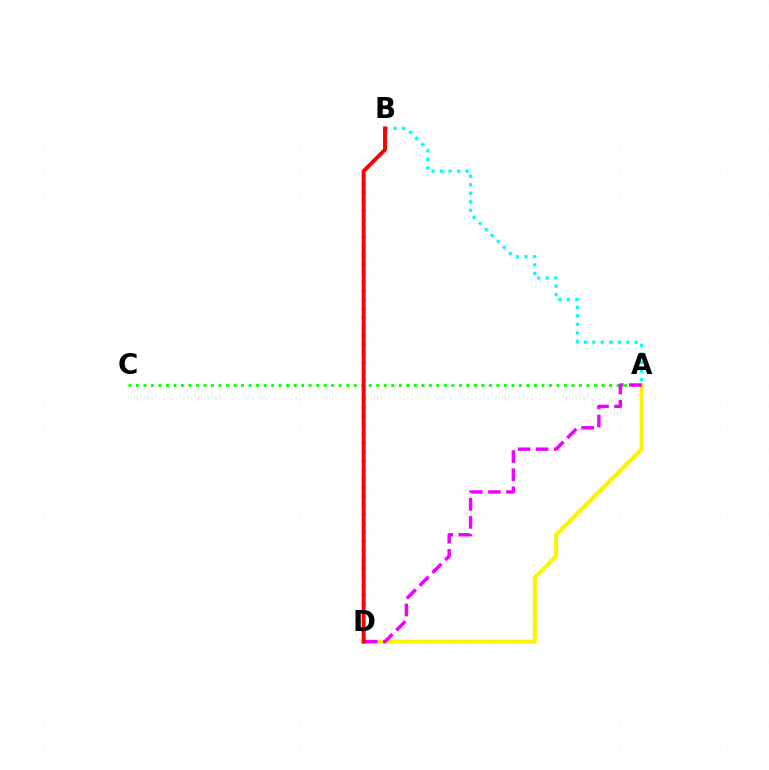{('A', 'B'): [{'color': '#00fff6', 'line_style': 'dotted', 'thickness': 2.32}], ('A', 'D'): [{'color': '#fcf500', 'line_style': 'solid', 'thickness': 2.93}, {'color': '#ee00ff', 'line_style': 'dashed', 'thickness': 2.46}], ('A', 'C'): [{'color': '#08ff00', 'line_style': 'dotted', 'thickness': 2.04}], ('B', 'D'): [{'color': '#0010ff', 'line_style': 'dotted', 'thickness': 2.43}, {'color': '#ff0000', 'line_style': 'solid', 'thickness': 2.78}]}